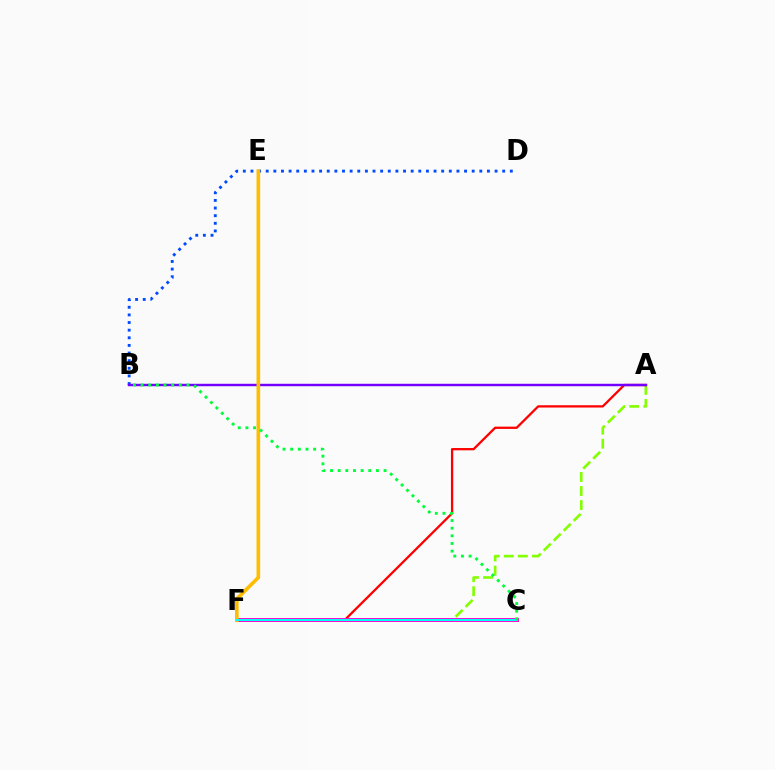{('A', 'F'): [{'color': '#84ff00', 'line_style': 'dashed', 'thickness': 1.91}, {'color': '#ff0000', 'line_style': 'solid', 'thickness': 1.64}], ('B', 'D'): [{'color': '#004bff', 'line_style': 'dotted', 'thickness': 2.07}], ('A', 'B'): [{'color': '#7200ff', 'line_style': 'solid', 'thickness': 1.76}], ('C', 'F'): [{'color': '#ff00cf', 'line_style': 'solid', 'thickness': 2.85}, {'color': '#00fff6', 'line_style': 'solid', 'thickness': 1.52}], ('E', 'F'): [{'color': '#ffbd00', 'line_style': 'solid', 'thickness': 2.61}], ('B', 'C'): [{'color': '#00ff39', 'line_style': 'dotted', 'thickness': 2.08}]}